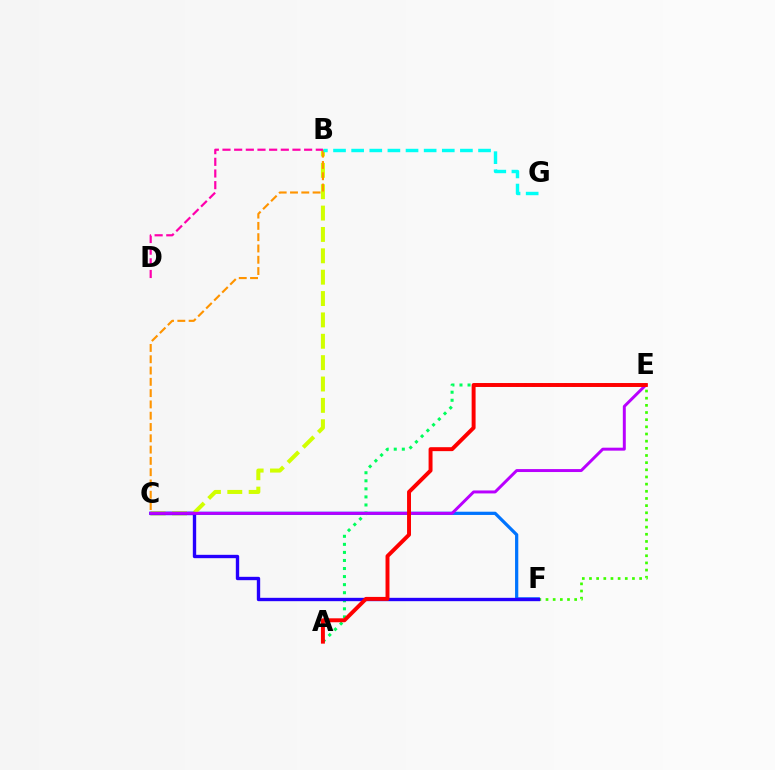{('E', 'F'): [{'color': '#3dff00', 'line_style': 'dotted', 'thickness': 1.95}], ('C', 'F'): [{'color': '#0074ff', 'line_style': 'solid', 'thickness': 2.33}, {'color': '#2500ff', 'line_style': 'solid', 'thickness': 2.42}], ('B', 'C'): [{'color': '#d1ff00', 'line_style': 'dashed', 'thickness': 2.9}, {'color': '#ff9400', 'line_style': 'dashed', 'thickness': 1.53}], ('A', 'E'): [{'color': '#00ff5c', 'line_style': 'dotted', 'thickness': 2.19}, {'color': '#ff0000', 'line_style': 'solid', 'thickness': 2.84}], ('C', 'E'): [{'color': '#b900ff', 'line_style': 'solid', 'thickness': 2.13}], ('B', 'G'): [{'color': '#00fff6', 'line_style': 'dashed', 'thickness': 2.46}], ('B', 'D'): [{'color': '#ff00ac', 'line_style': 'dashed', 'thickness': 1.58}]}